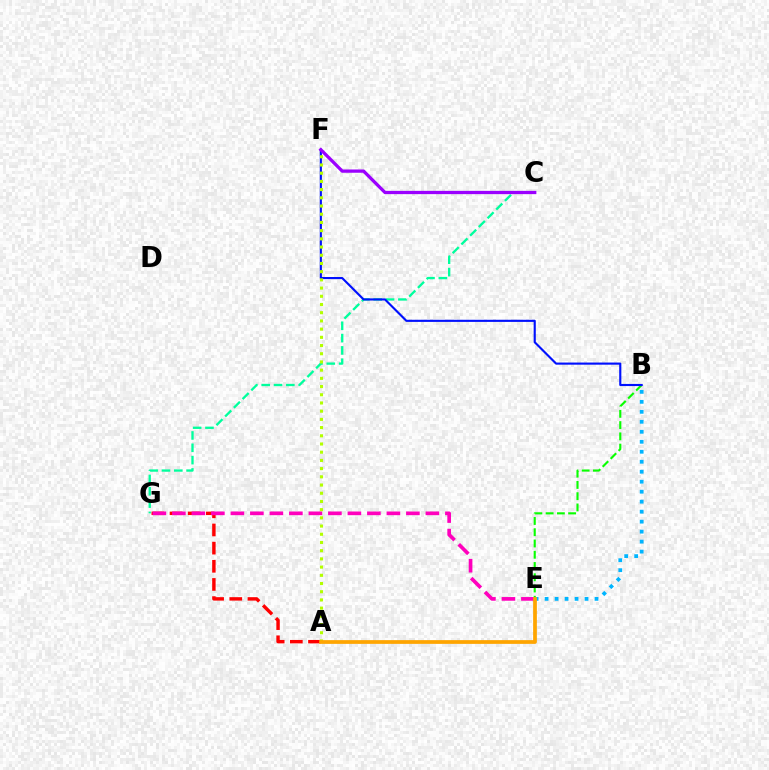{('B', 'E'): [{'color': '#08ff00', 'line_style': 'dashed', 'thickness': 1.53}, {'color': '#00b5ff', 'line_style': 'dotted', 'thickness': 2.71}], ('C', 'G'): [{'color': '#00ff9d', 'line_style': 'dashed', 'thickness': 1.67}], ('B', 'F'): [{'color': '#0010ff', 'line_style': 'solid', 'thickness': 1.53}], ('C', 'F'): [{'color': '#9b00ff', 'line_style': 'solid', 'thickness': 2.36}], ('A', 'G'): [{'color': '#ff0000', 'line_style': 'dashed', 'thickness': 2.47}], ('E', 'G'): [{'color': '#ff00bd', 'line_style': 'dashed', 'thickness': 2.65}], ('A', 'F'): [{'color': '#b3ff00', 'line_style': 'dotted', 'thickness': 2.23}], ('A', 'E'): [{'color': '#ffa500', 'line_style': 'solid', 'thickness': 2.69}]}